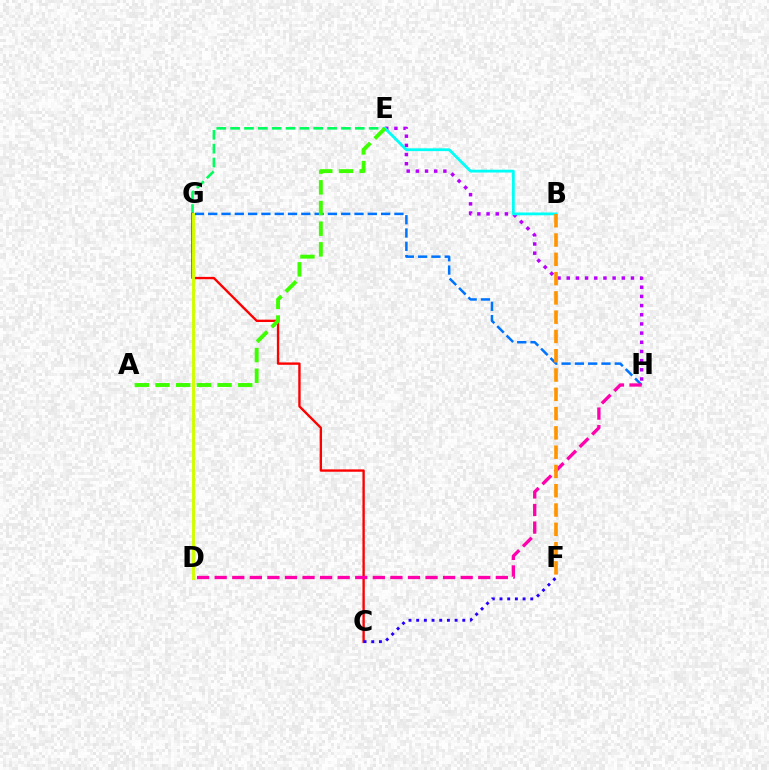{('G', 'H'): [{'color': '#0074ff', 'line_style': 'dashed', 'thickness': 1.81}], ('E', 'G'): [{'color': '#00ff5c', 'line_style': 'dashed', 'thickness': 1.88}], ('C', 'G'): [{'color': '#ff0000', 'line_style': 'solid', 'thickness': 1.7}], ('D', 'G'): [{'color': '#d1ff00', 'line_style': 'solid', 'thickness': 2.11}], ('E', 'H'): [{'color': '#b900ff', 'line_style': 'dotted', 'thickness': 2.49}], ('B', 'E'): [{'color': '#00fff6', 'line_style': 'solid', 'thickness': 2.03}], ('D', 'H'): [{'color': '#ff00ac', 'line_style': 'dashed', 'thickness': 2.39}], ('B', 'F'): [{'color': '#ff9400', 'line_style': 'dashed', 'thickness': 2.62}], ('C', 'F'): [{'color': '#2500ff', 'line_style': 'dotted', 'thickness': 2.09}], ('A', 'E'): [{'color': '#3dff00', 'line_style': 'dashed', 'thickness': 2.81}]}